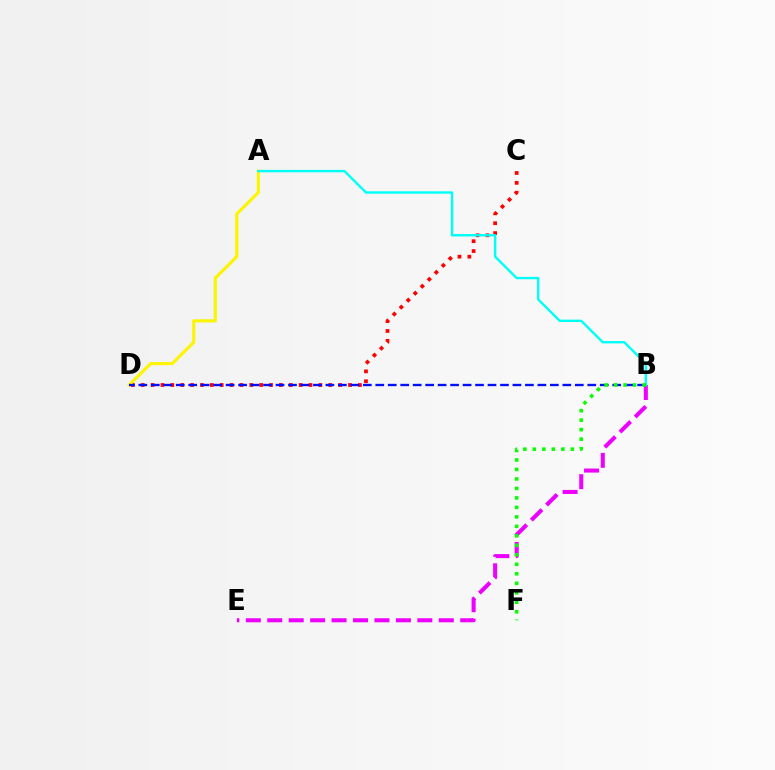{('C', 'D'): [{'color': '#ff0000', 'line_style': 'dotted', 'thickness': 2.68}], ('B', 'E'): [{'color': '#ee00ff', 'line_style': 'dashed', 'thickness': 2.91}], ('A', 'D'): [{'color': '#fcf500', 'line_style': 'solid', 'thickness': 2.26}], ('A', 'B'): [{'color': '#00fff6', 'line_style': 'solid', 'thickness': 1.72}], ('B', 'D'): [{'color': '#0010ff', 'line_style': 'dashed', 'thickness': 1.69}], ('B', 'F'): [{'color': '#08ff00', 'line_style': 'dotted', 'thickness': 2.58}]}